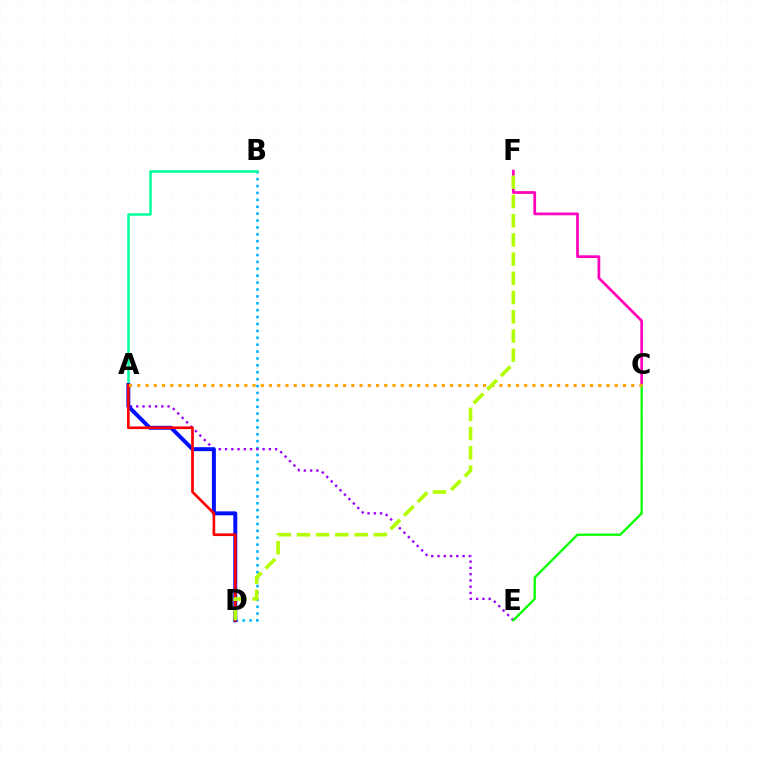{('C', 'F'): [{'color': '#ff00bd', 'line_style': 'solid', 'thickness': 1.97}], ('B', 'D'): [{'color': '#00b5ff', 'line_style': 'dotted', 'thickness': 1.87}], ('A', 'E'): [{'color': '#9b00ff', 'line_style': 'dotted', 'thickness': 1.7}], ('A', 'B'): [{'color': '#00ff9d', 'line_style': 'solid', 'thickness': 1.81}], ('C', 'E'): [{'color': '#08ff00', 'line_style': 'solid', 'thickness': 1.64}], ('A', 'D'): [{'color': '#0010ff', 'line_style': 'solid', 'thickness': 2.85}, {'color': '#ff0000', 'line_style': 'solid', 'thickness': 1.92}], ('A', 'C'): [{'color': '#ffa500', 'line_style': 'dotted', 'thickness': 2.24}], ('D', 'F'): [{'color': '#b3ff00', 'line_style': 'dashed', 'thickness': 2.61}]}